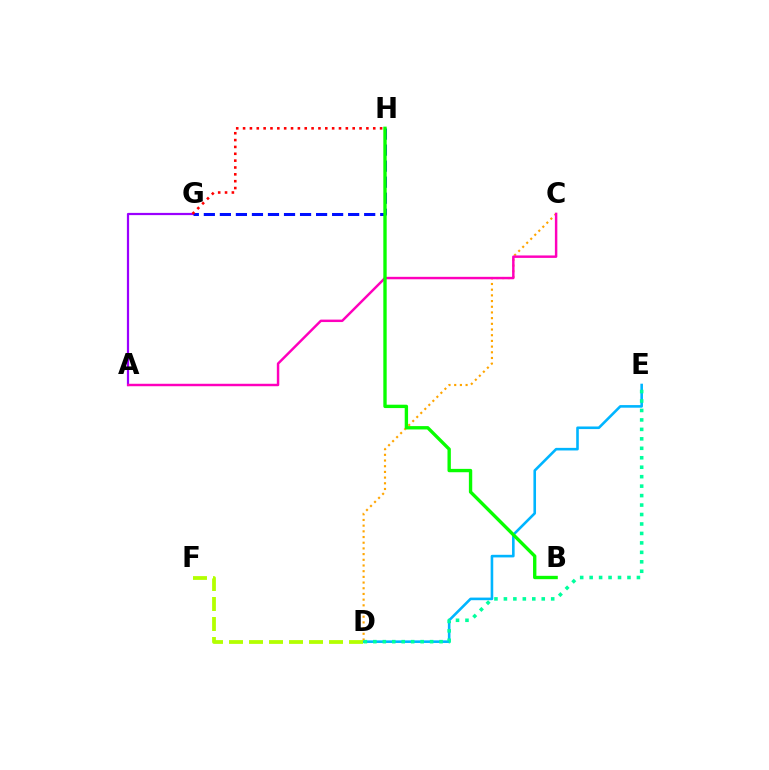{('D', 'E'): [{'color': '#00b5ff', 'line_style': 'solid', 'thickness': 1.87}, {'color': '#00ff9d', 'line_style': 'dotted', 'thickness': 2.57}], ('A', 'G'): [{'color': '#9b00ff', 'line_style': 'solid', 'thickness': 1.6}], ('C', 'D'): [{'color': '#ffa500', 'line_style': 'dotted', 'thickness': 1.55}], ('A', 'C'): [{'color': '#ff00bd', 'line_style': 'solid', 'thickness': 1.77}], ('G', 'H'): [{'color': '#0010ff', 'line_style': 'dashed', 'thickness': 2.18}, {'color': '#ff0000', 'line_style': 'dotted', 'thickness': 1.86}], ('D', 'F'): [{'color': '#b3ff00', 'line_style': 'dashed', 'thickness': 2.72}], ('B', 'H'): [{'color': '#08ff00', 'line_style': 'solid', 'thickness': 2.42}]}